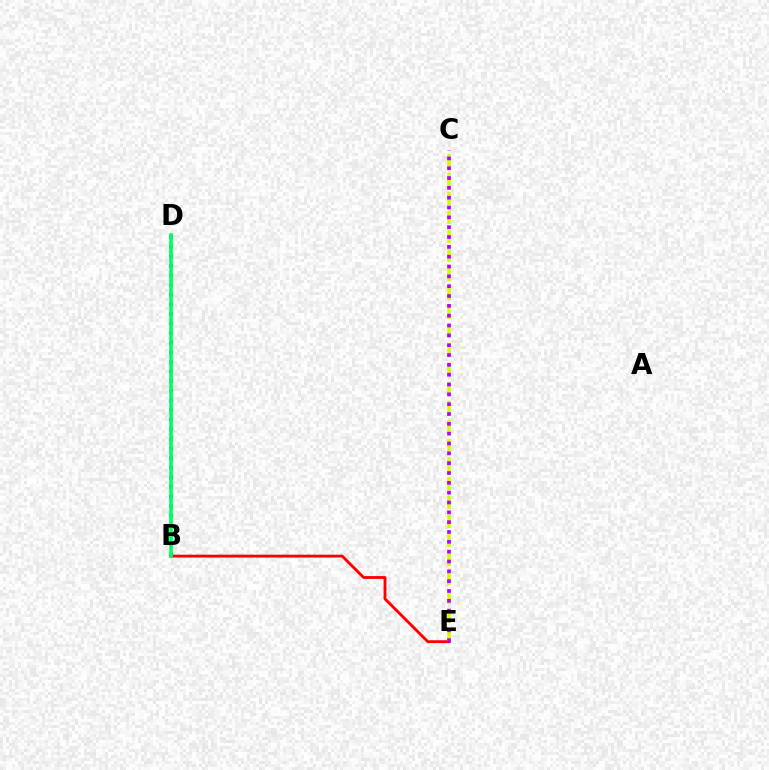{('B', 'D'): [{'color': '#0074ff', 'line_style': 'dotted', 'thickness': 2.61}, {'color': '#00ff5c', 'line_style': 'solid', 'thickness': 2.57}], ('B', 'E'): [{'color': '#ff0000', 'line_style': 'solid', 'thickness': 2.06}], ('C', 'E'): [{'color': '#d1ff00', 'line_style': 'dashed', 'thickness': 2.58}, {'color': '#b900ff', 'line_style': 'dotted', 'thickness': 2.67}]}